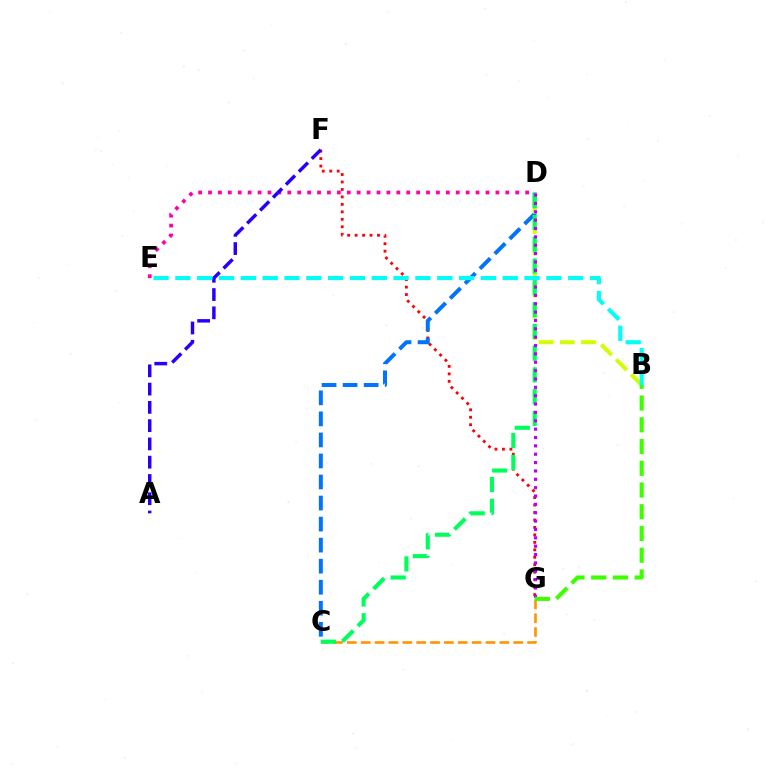{('D', 'E'): [{'color': '#ff00ac', 'line_style': 'dotted', 'thickness': 2.69}], ('C', 'G'): [{'color': '#ff9400', 'line_style': 'dashed', 'thickness': 1.88}], ('F', 'G'): [{'color': '#ff0000', 'line_style': 'dotted', 'thickness': 2.03}], ('A', 'F'): [{'color': '#2500ff', 'line_style': 'dashed', 'thickness': 2.48}], ('C', 'D'): [{'color': '#0074ff', 'line_style': 'dashed', 'thickness': 2.86}, {'color': '#00ff5c', 'line_style': 'dashed', 'thickness': 2.96}], ('B', 'D'): [{'color': '#d1ff00', 'line_style': 'dashed', 'thickness': 2.88}], ('D', 'G'): [{'color': '#b900ff', 'line_style': 'dotted', 'thickness': 2.27}], ('B', 'G'): [{'color': '#3dff00', 'line_style': 'dashed', 'thickness': 2.95}], ('B', 'E'): [{'color': '#00fff6', 'line_style': 'dashed', 'thickness': 2.96}]}